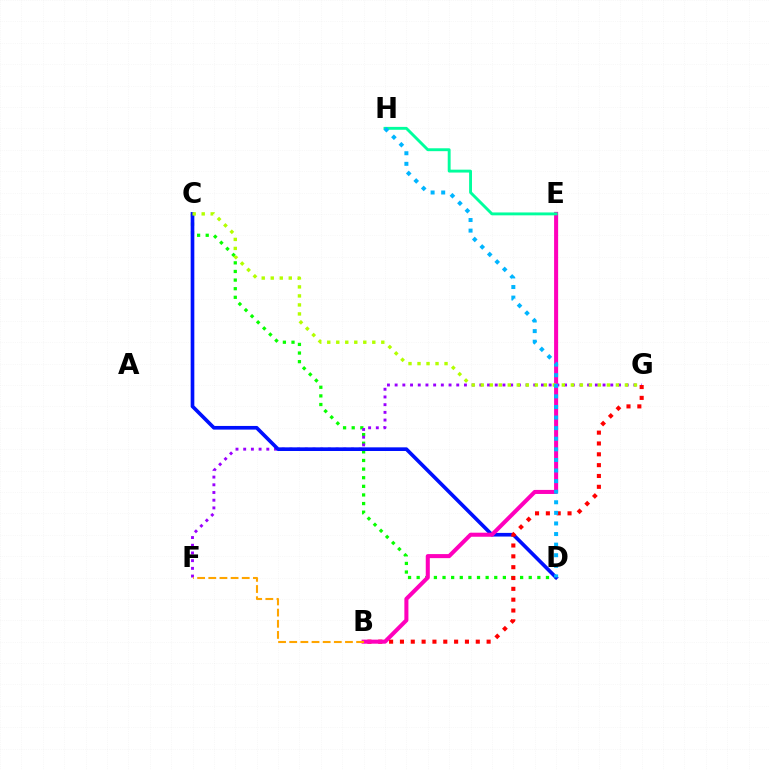{('C', 'D'): [{'color': '#08ff00', 'line_style': 'dotted', 'thickness': 2.34}, {'color': '#0010ff', 'line_style': 'solid', 'thickness': 2.63}], ('F', 'G'): [{'color': '#9b00ff', 'line_style': 'dotted', 'thickness': 2.09}], ('B', 'G'): [{'color': '#ff0000', 'line_style': 'dotted', 'thickness': 2.94}], ('B', 'E'): [{'color': '#ff00bd', 'line_style': 'solid', 'thickness': 2.92}], ('C', 'G'): [{'color': '#b3ff00', 'line_style': 'dotted', 'thickness': 2.45}], ('E', 'H'): [{'color': '#00ff9d', 'line_style': 'solid', 'thickness': 2.08}], ('B', 'F'): [{'color': '#ffa500', 'line_style': 'dashed', 'thickness': 1.51}], ('D', 'H'): [{'color': '#00b5ff', 'line_style': 'dotted', 'thickness': 2.88}]}